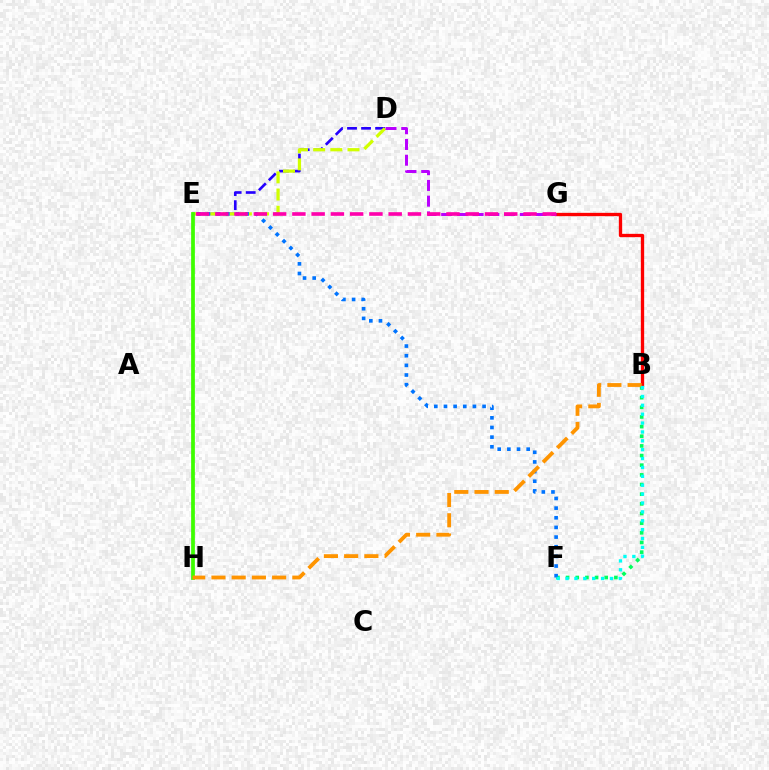{('B', 'G'): [{'color': '#ff0000', 'line_style': 'solid', 'thickness': 2.39}], ('D', 'E'): [{'color': '#2500ff', 'line_style': 'dashed', 'thickness': 1.91}, {'color': '#d1ff00', 'line_style': 'dashed', 'thickness': 2.33}], ('B', 'F'): [{'color': '#00ff5c', 'line_style': 'dotted', 'thickness': 2.62}, {'color': '#00fff6', 'line_style': 'dotted', 'thickness': 2.41}], ('E', 'F'): [{'color': '#0074ff', 'line_style': 'dotted', 'thickness': 2.62}], ('E', 'H'): [{'color': '#3dff00', 'line_style': 'solid', 'thickness': 2.7}], ('D', 'G'): [{'color': '#b900ff', 'line_style': 'dashed', 'thickness': 2.14}], ('E', 'G'): [{'color': '#ff00ac', 'line_style': 'dashed', 'thickness': 2.62}], ('B', 'H'): [{'color': '#ff9400', 'line_style': 'dashed', 'thickness': 2.75}]}